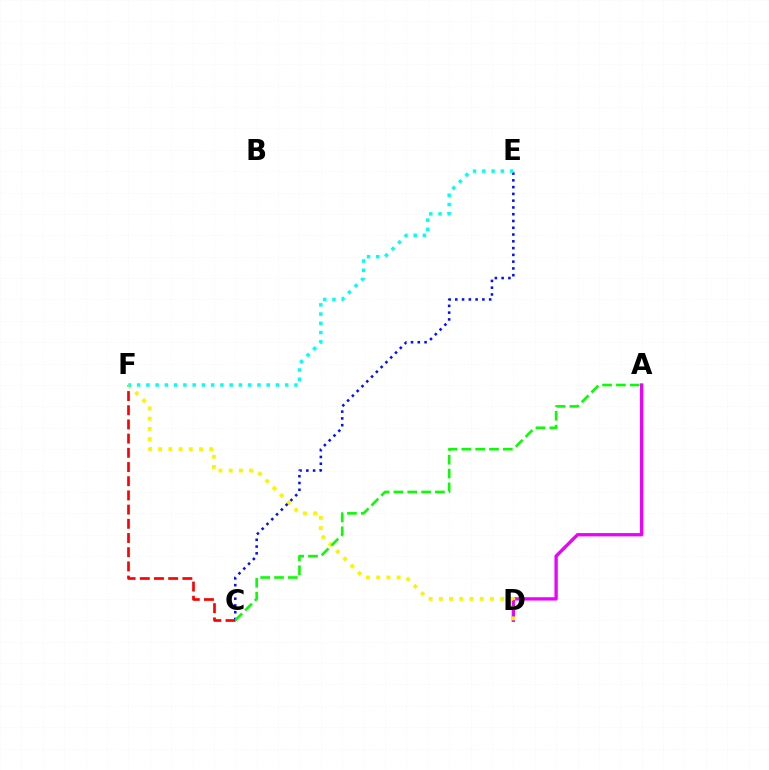{('C', 'F'): [{'color': '#ff0000', 'line_style': 'dashed', 'thickness': 1.93}], ('A', 'D'): [{'color': '#ee00ff', 'line_style': 'solid', 'thickness': 2.38}], ('D', 'F'): [{'color': '#fcf500', 'line_style': 'dotted', 'thickness': 2.78}], ('C', 'E'): [{'color': '#0010ff', 'line_style': 'dotted', 'thickness': 1.84}], ('A', 'C'): [{'color': '#08ff00', 'line_style': 'dashed', 'thickness': 1.88}], ('E', 'F'): [{'color': '#00fff6', 'line_style': 'dotted', 'thickness': 2.51}]}